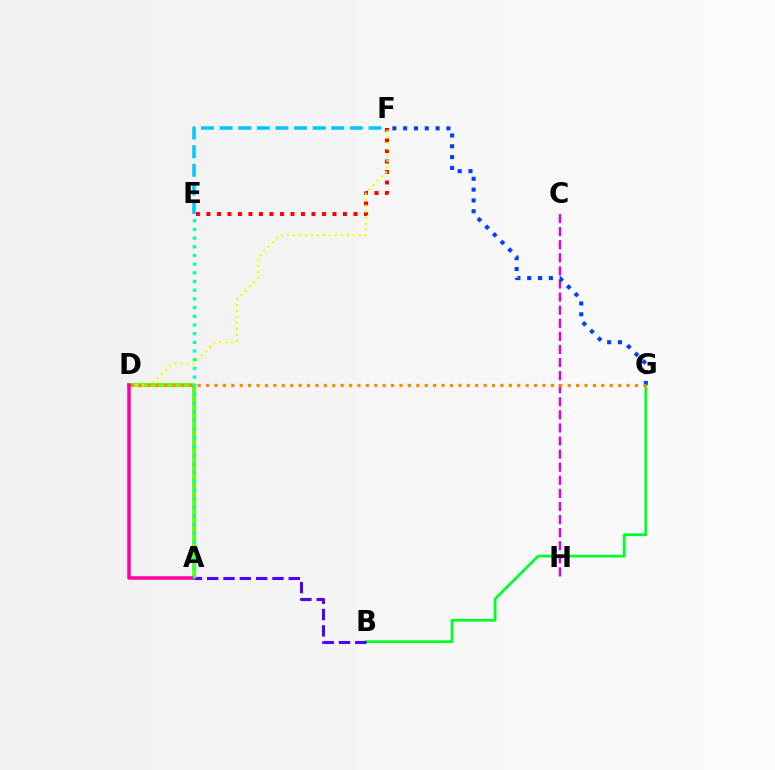{('B', 'G'): [{'color': '#00ff27', 'line_style': 'solid', 'thickness': 1.98}], ('E', 'F'): [{'color': '#ff0000', 'line_style': 'dotted', 'thickness': 2.85}, {'color': '#00c7ff', 'line_style': 'dashed', 'thickness': 2.53}], ('A', 'D'): [{'color': '#66ff00', 'line_style': 'solid', 'thickness': 2.81}, {'color': '#ff00a0', 'line_style': 'solid', 'thickness': 2.53}], ('A', 'B'): [{'color': '#4f00ff', 'line_style': 'dashed', 'thickness': 2.22}], ('C', 'H'): [{'color': '#d600ff', 'line_style': 'dashed', 'thickness': 1.78}], ('F', 'G'): [{'color': '#003fff', 'line_style': 'dotted', 'thickness': 2.94}], ('D', 'F'): [{'color': '#eeff00', 'line_style': 'dotted', 'thickness': 1.62}], ('D', 'G'): [{'color': '#ff8800', 'line_style': 'dotted', 'thickness': 2.28}], ('A', 'E'): [{'color': '#00ffaf', 'line_style': 'dotted', 'thickness': 2.36}]}